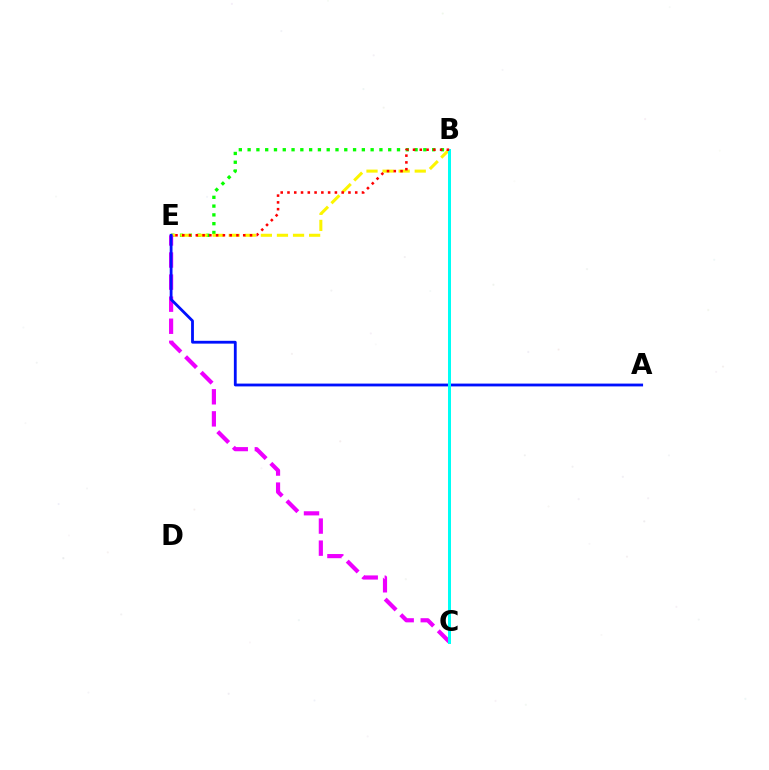{('B', 'E'): [{'color': '#08ff00', 'line_style': 'dotted', 'thickness': 2.39}, {'color': '#fcf500', 'line_style': 'dashed', 'thickness': 2.18}, {'color': '#ff0000', 'line_style': 'dotted', 'thickness': 1.84}], ('C', 'E'): [{'color': '#ee00ff', 'line_style': 'dashed', 'thickness': 3.0}], ('A', 'E'): [{'color': '#0010ff', 'line_style': 'solid', 'thickness': 2.02}], ('B', 'C'): [{'color': '#00fff6', 'line_style': 'solid', 'thickness': 2.15}]}